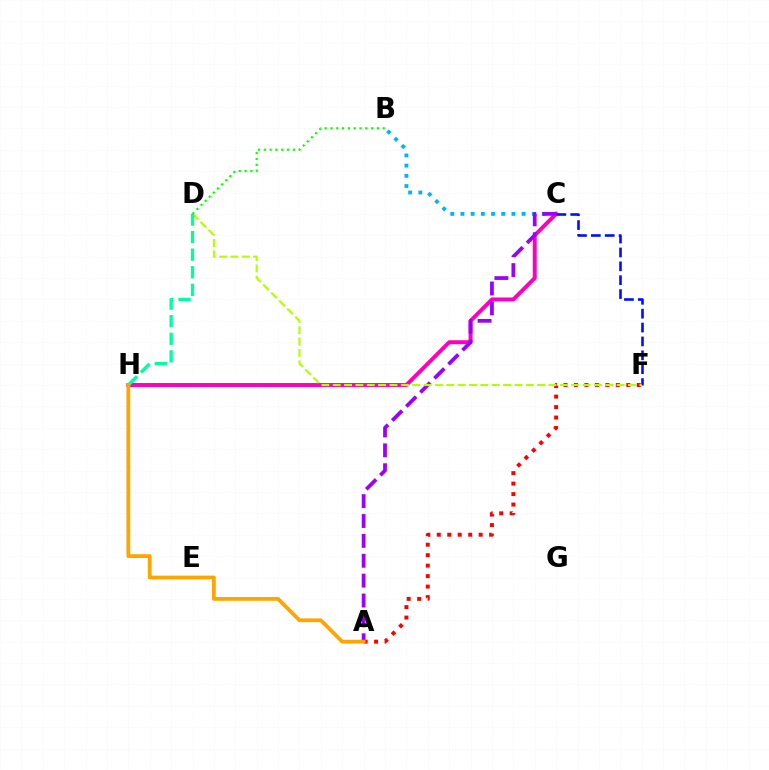{('C', 'H'): [{'color': '#ff00bd', 'line_style': 'solid', 'thickness': 2.84}], ('B', 'C'): [{'color': '#00b5ff', 'line_style': 'dotted', 'thickness': 2.77}], ('C', 'F'): [{'color': '#0010ff', 'line_style': 'dashed', 'thickness': 1.88}], ('A', 'C'): [{'color': '#9b00ff', 'line_style': 'dashed', 'thickness': 2.7}], ('A', 'F'): [{'color': '#ff0000', 'line_style': 'dotted', 'thickness': 2.85}], ('D', 'F'): [{'color': '#b3ff00', 'line_style': 'dashed', 'thickness': 1.54}], ('D', 'H'): [{'color': '#00ff9d', 'line_style': 'dashed', 'thickness': 2.39}], ('B', 'D'): [{'color': '#08ff00', 'line_style': 'dotted', 'thickness': 1.58}], ('A', 'H'): [{'color': '#ffa500', 'line_style': 'solid', 'thickness': 2.72}]}